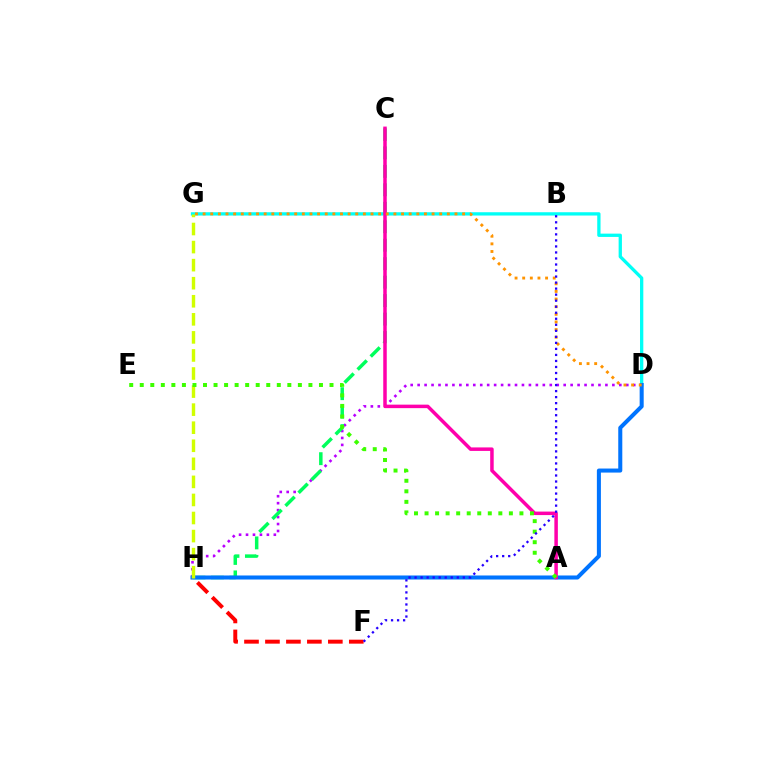{('F', 'H'): [{'color': '#ff0000', 'line_style': 'dashed', 'thickness': 2.85}], ('D', 'H'): [{'color': '#b900ff', 'line_style': 'dotted', 'thickness': 1.89}, {'color': '#0074ff', 'line_style': 'solid', 'thickness': 2.91}], ('D', 'G'): [{'color': '#00fff6', 'line_style': 'solid', 'thickness': 2.37}, {'color': '#ff9400', 'line_style': 'dotted', 'thickness': 2.07}], ('C', 'H'): [{'color': '#00ff5c', 'line_style': 'dashed', 'thickness': 2.51}], ('A', 'C'): [{'color': '#ff00ac', 'line_style': 'solid', 'thickness': 2.52}], ('G', 'H'): [{'color': '#d1ff00', 'line_style': 'dashed', 'thickness': 2.45}], ('A', 'E'): [{'color': '#3dff00', 'line_style': 'dotted', 'thickness': 2.86}], ('B', 'F'): [{'color': '#2500ff', 'line_style': 'dotted', 'thickness': 1.64}]}